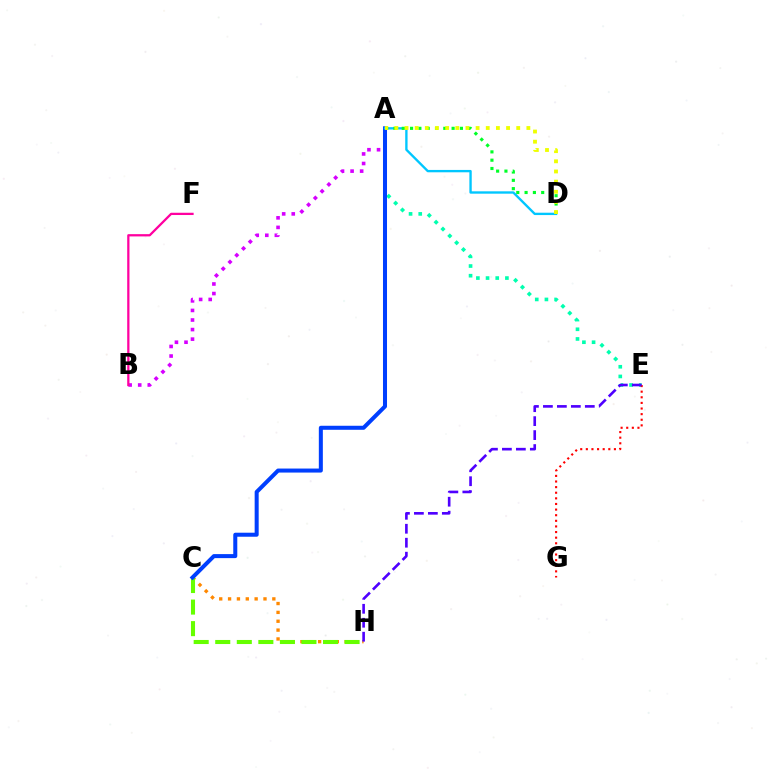{('C', 'H'): [{'color': '#ff8800', 'line_style': 'dotted', 'thickness': 2.41}, {'color': '#66ff00', 'line_style': 'dashed', 'thickness': 2.93}], ('A', 'E'): [{'color': '#00ffaf', 'line_style': 'dotted', 'thickness': 2.63}], ('E', 'G'): [{'color': '#ff0000', 'line_style': 'dotted', 'thickness': 1.53}], ('A', 'B'): [{'color': '#d600ff', 'line_style': 'dotted', 'thickness': 2.6}], ('A', 'C'): [{'color': '#003fff', 'line_style': 'solid', 'thickness': 2.89}], ('A', 'D'): [{'color': '#00c7ff', 'line_style': 'solid', 'thickness': 1.7}, {'color': '#00ff27', 'line_style': 'dotted', 'thickness': 2.26}, {'color': '#eeff00', 'line_style': 'dotted', 'thickness': 2.76}], ('E', 'H'): [{'color': '#4f00ff', 'line_style': 'dashed', 'thickness': 1.9}], ('B', 'F'): [{'color': '#ff00a0', 'line_style': 'solid', 'thickness': 1.63}]}